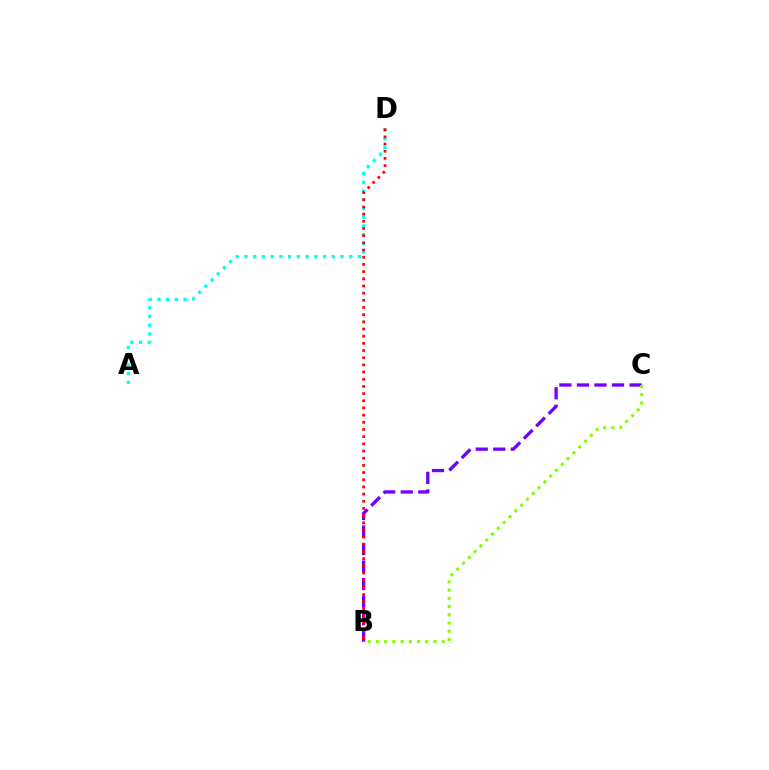{('A', 'D'): [{'color': '#00fff6', 'line_style': 'dotted', 'thickness': 2.37}], ('B', 'C'): [{'color': '#7200ff', 'line_style': 'dashed', 'thickness': 2.38}, {'color': '#84ff00', 'line_style': 'dotted', 'thickness': 2.23}], ('B', 'D'): [{'color': '#ff0000', 'line_style': 'dotted', 'thickness': 1.95}]}